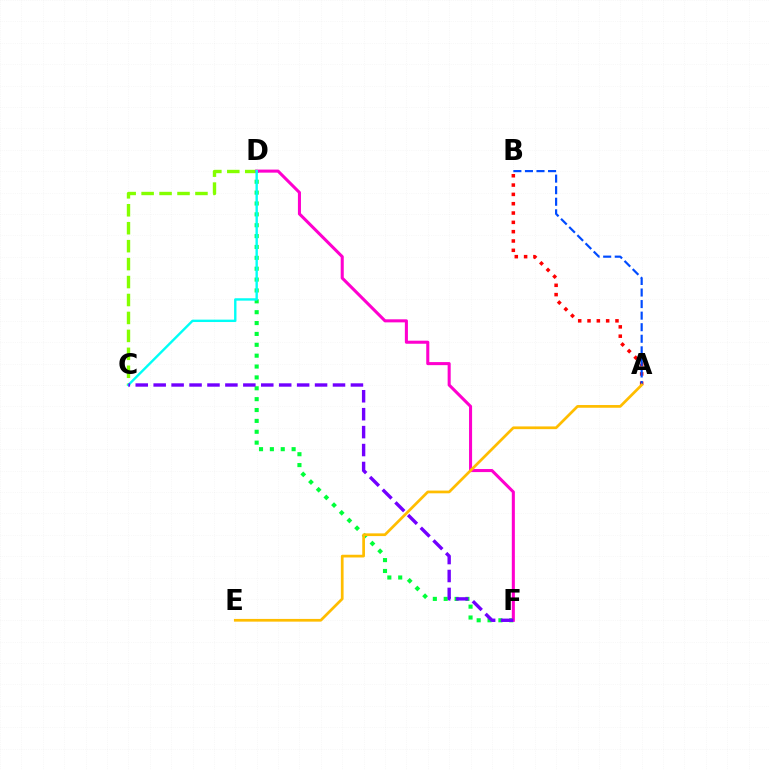{('D', 'F'): [{'color': '#00ff39', 'line_style': 'dotted', 'thickness': 2.95}, {'color': '#ff00cf', 'line_style': 'solid', 'thickness': 2.2}], ('C', 'D'): [{'color': '#84ff00', 'line_style': 'dashed', 'thickness': 2.44}, {'color': '#00fff6', 'line_style': 'solid', 'thickness': 1.72}], ('A', 'B'): [{'color': '#ff0000', 'line_style': 'dotted', 'thickness': 2.53}, {'color': '#004bff', 'line_style': 'dashed', 'thickness': 1.57}], ('A', 'E'): [{'color': '#ffbd00', 'line_style': 'solid', 'thickness': 1.96}], ('C', 'F'): [{'color': '#7200ff', 'line_style': 'dashed', 'thickness': 2.44}]}